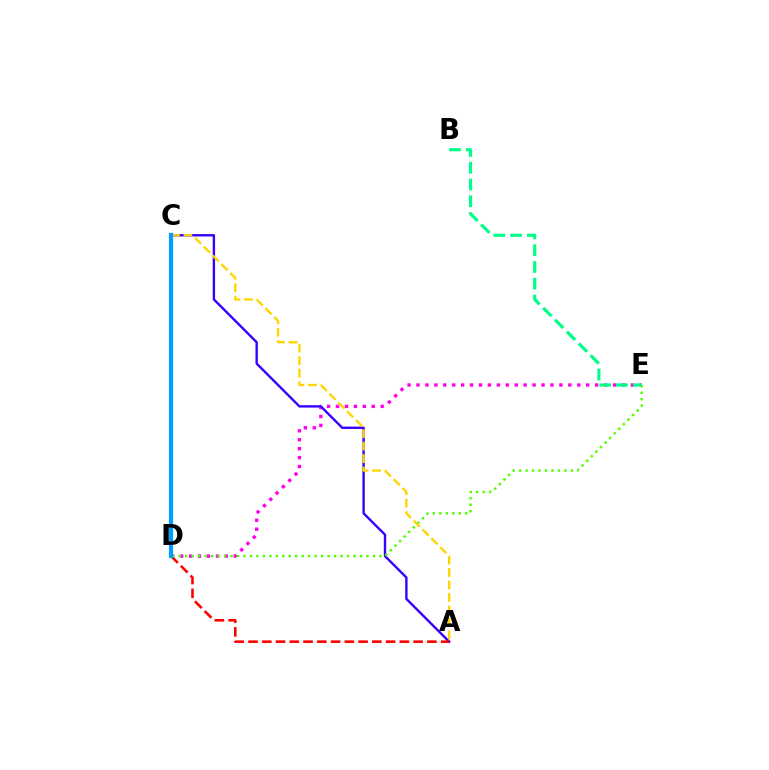{('D', 'E'): [{'color': '#ff00ed', 'line_style': 'dotted', 'thickness': 2.43}, {'color': '#4fff00', 'line_style': 'dotted', 'thickness': 1.76}], ('A', 'C'): [{'color': '#3700ff', 'line_style': 'solid', 'thickness': 1.72}, {'color': '#ffd500', 'line_style': 'dashed', 'thickness': 1.69}], ('A', 'D'): [{'color': '#ff0000', 'line_style': 'dashed', 'thickness': 1.87}], ('B', 'E'): [{'color': '#00ff86', 'line_style': 'dashed', 'thickness': 2.28}], ('C', 'D'): [{'color': '#009eff', 'line_style': 'solid', 'thickness': 3.0}]}